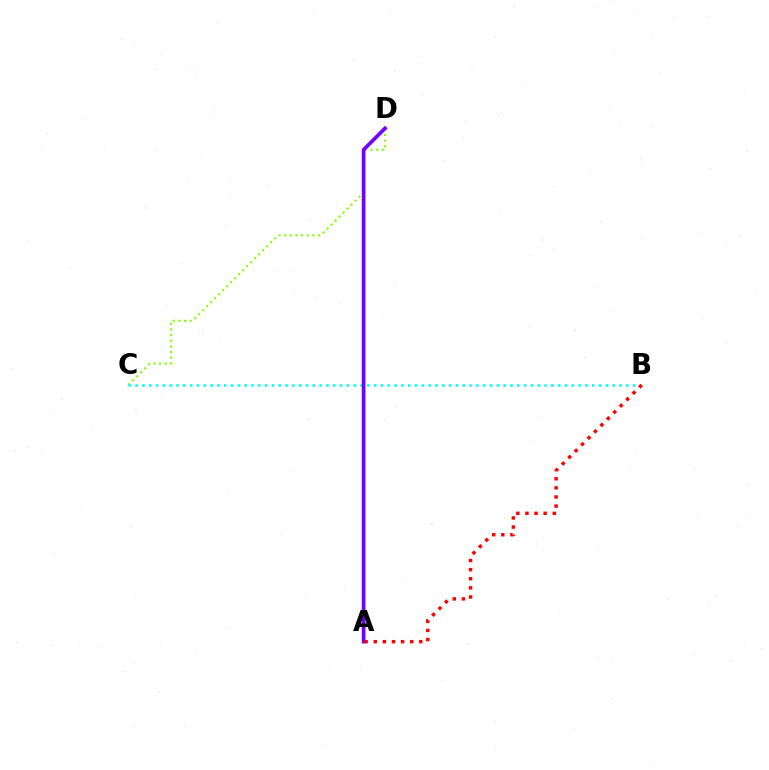{('C', 'D'): [{'color': '#84ff00', 'line_style': 'dotted', 'thickness': 1.53}], ('B', 'C'): [{'color': '#00fff6', 'line_style': 'dotted', 'thickness': 1.85}], ('A', 'D'): [{'color': '#7200ff', 'line_style': 'solid', 'thickness': 2.66}], ('A', 'B'): [{'color': '#ff0000', 'line_style': 'dotted', 'thickness': 2.47}]}